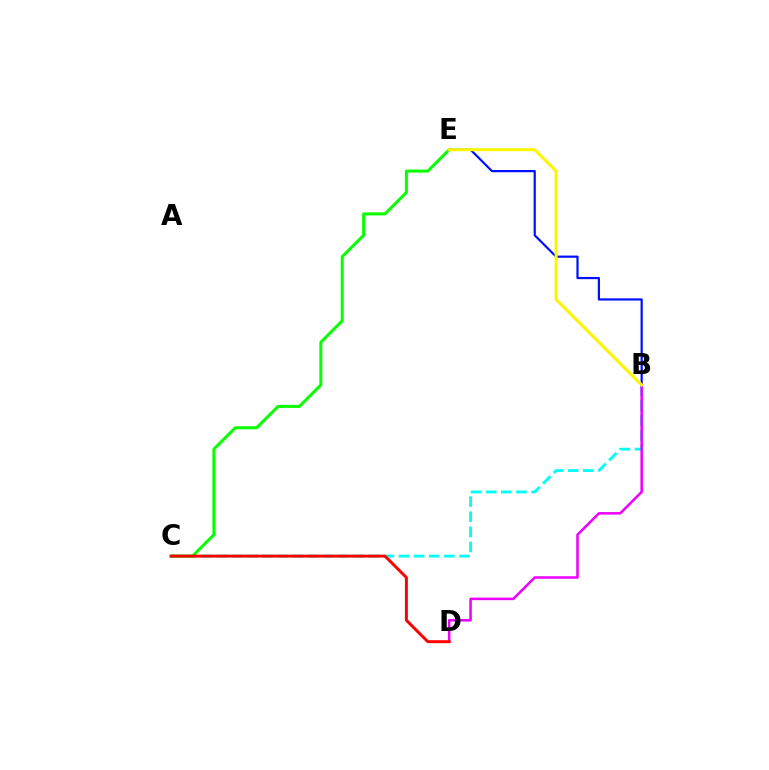{('B', 'C'): [{'color': '#00fff6', 'line_style': 'dashed', 'thickness': 2.06}], ('B', 'E'): [{'color': '#0010ff', 'line_style': 'solid', 'thickness': 1.59}, {'color': '#fcf500', 'line_style': 'solid', 'thickness': 2.18}], ('C', 'E'): [{'color': '#08ff00', 'line_style': 'solid', 'thickness': 2.17}], ('B', 'D'): [{'color': '#ee00ff', 'line_style': 'solid', 'thickness': 1.83}], ('C', 'D'): [{'color': '#ff0000', 'line_style': 'solid', 'thickness': 2.12}]}